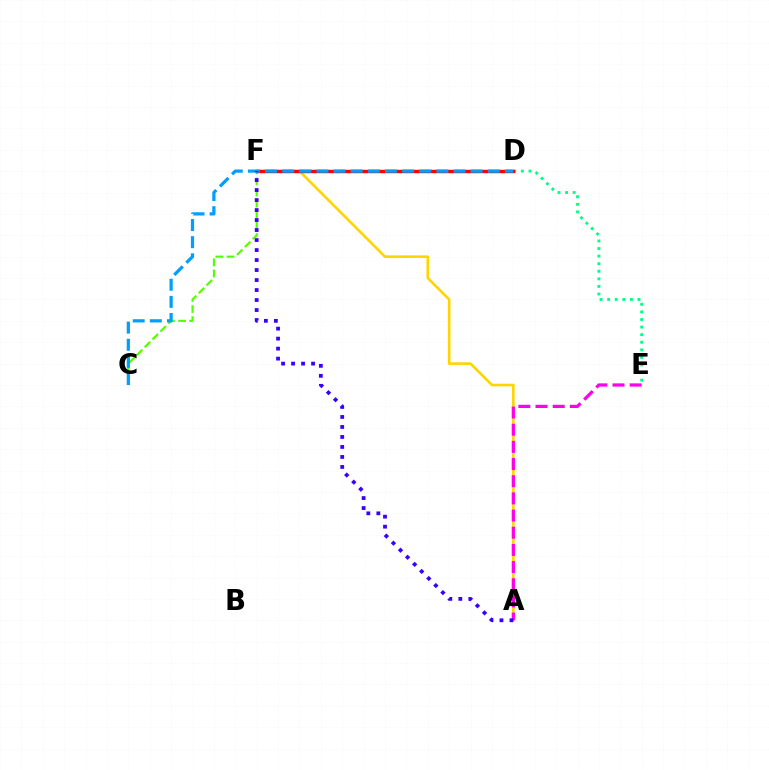{('D', 'E'): [{'color': '#00ff86', 'line_style': 'dotted', 'thickness': 2.06}], ('C', 'F'): [{'color': '#4fff00', 'line_style': 'dashed', 'thickness': 1.51}], ('A', 'F'): [{'color': '#ffd500', 'line_style': 'solid', 'thickness': 1.88}, {'color': '#3700ff', 'line_style': 'dotted', 'thickness': 2.72}], ('A', 'E'): [{'color': '#ff00ed', 'line_style': 'dashed', 'thickness': 2.33}], ('D', 'F'): [{'color': '#ff0000', 'line_style': 'solid', 'thickness': 2.46}], ('C', 'D'): [{'color': '#009eff', 'line_style': 'dashed', 'thickness': 2.33}]}